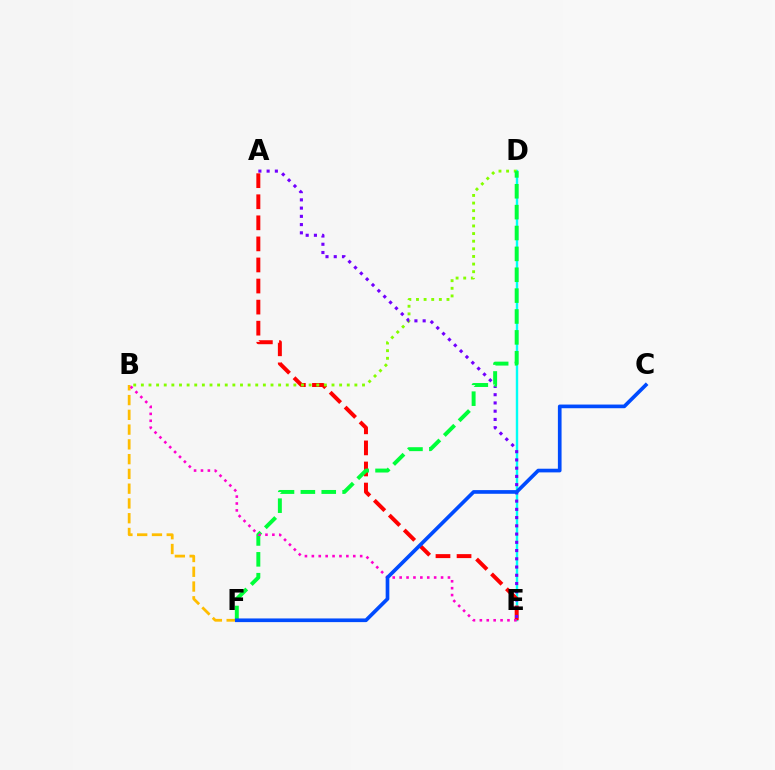{('D', 'E'): [{'color': '#00fff6', 'line_style': 'solid', 'thickness': 1.74}], ('B', 'F'): [{'color': '#ffbd00', 'line_style': 'dashed', 'thickness': 2.01}], ('A', 'E'): [{'color': '#ff0000', 'line_style': 'dashed', 'thickness': 2.86}, {'color': '#7200ff', 'line_style': 'dotted', 'thickness': 2.24}], ('B', 'D'): [{'color': '#84ff00', 'line_style': 'dotted', 'thickness': 2.07}], ('D', 'F'): [{'color': '#00ff39', 'line_style': 'dashed', 'thickness': 2.84}], ('B', 'E'): [{'color': '#ff00cf', 'line_style': 'dotted', 'thickness': 1.88}], ('C', 'F'): [{'color': '#004bff', 'line_style': 'solid', 'thickness': 2.64}]}